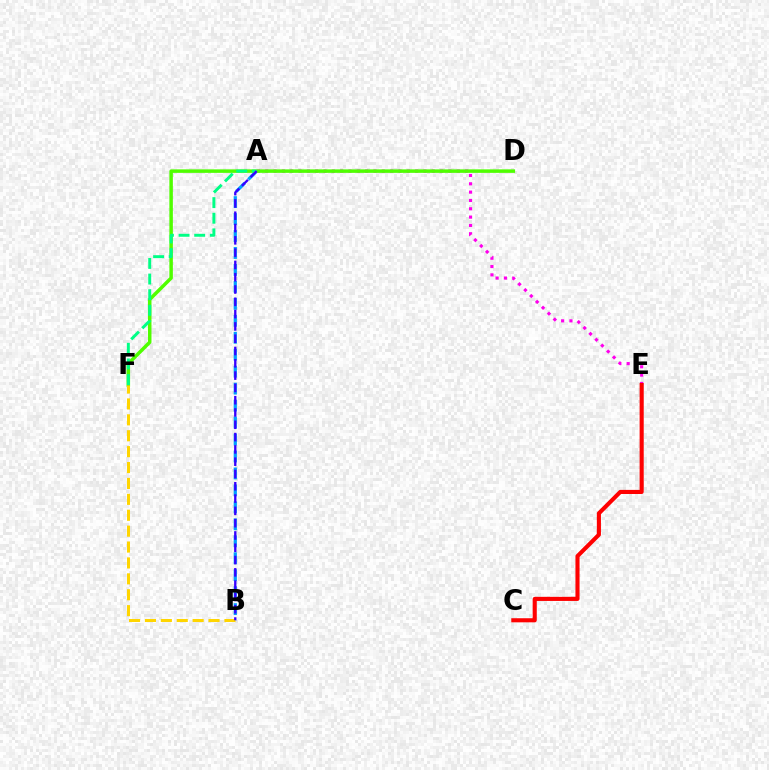{('A', 'B'): [{'color': '#009eff', 'line_style': 'dashed', 'thickness': 2.3}, {'color': '#3700ff', 'line_style': 'dashed', 'thickness': 1.67}], ('A', 'E'): [{'color': '#ff00ed', 'line_style': 'dotted', 'thickness': 2.26}], ('D', 'F'): [{'color': '#4fff00', 'line_style': 'solid', 'thickness': 2.52}], ('B', 'F'): [{'color': '#ffd500', 'line_style': 'dashed', 'thickness': 2.16}], ('A', 'F'): [{'color': '#00ff86', 'line_style': 'dashed', 'thickness': 2.12}], ('C', 'E'): [{'color': '#ff0000', 'line_style': 'solid', 'thickness': 2.96}]}